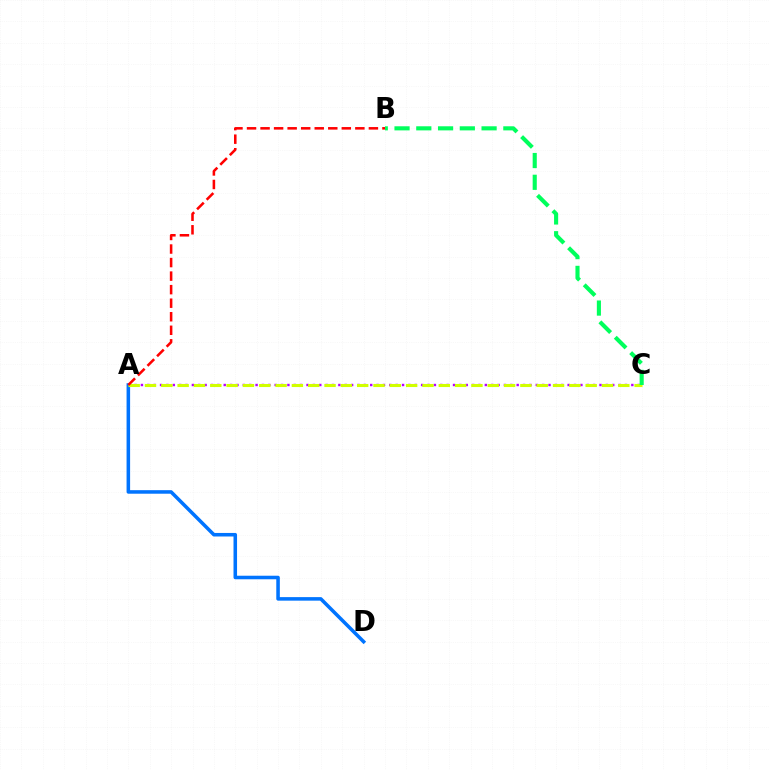{('A', 'C'): [{'color': '#b900ff', 'line_style': 'dotted', 'thickness': 1.73}, {'color': '#d1ff00', 'line_style': 'dashed', 'thickness': 2.22}], ('A', 'D'): [{'color': '#0074ff', 'line_style': 'solid', 'thickness': 2.55}], ('A', 'B'): [{'color': '#ff0000', 'line_style': 'dashed', 'thickness': 1.84}], ('B', 'C'): [{'color': '#00ff5c', 'line_style': 'dashed', 'thickness': 2.96}]}